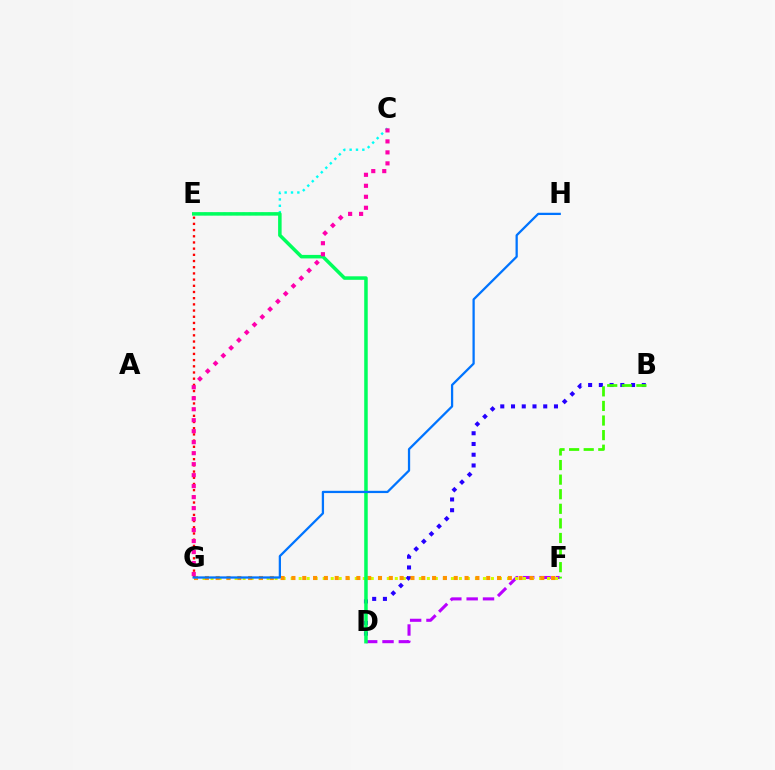{('D', 'F'): [{'color': '#b900ff', 'line_style': 'dashed', 'thickness': 2.22}], ('F', 'G'): [{'color': '#d1ff00', 'line_style': 'dotted', 'thickness': 2.18}, {'color': '#ff9400', 'line_style': 'dotted', 'thickness': 2.94}], ('B', 'D'): [{'color': '#2500ff', 'line_style': 'dotted', 'thickness': 2.92}], ('C', 'E'): [{'color': '#00fff6', 'line_style': 'dotted', 'thickness': 1.73}], ('D', 'E'): [{'color': '#00ff5c', 'line_style': 'solid', 'thickness': 2.53}], ('E', 'G'): [{'color': '#ff0000', 'line_style': 'dotted', 'thickness': 1.68}], ('C', 'G'): [{'color': '#ff00ac', 'line_style': 'dotted', 'thickness': 2.99}], ('G', 'H'): [{'color': '#0074ff', 'line_style': 'solid', 'thickness': 1.63}], ('B', 'F'): [{'color': '#3dff00', 'line_style': 'dashed', 'thickness': 1.98}]}